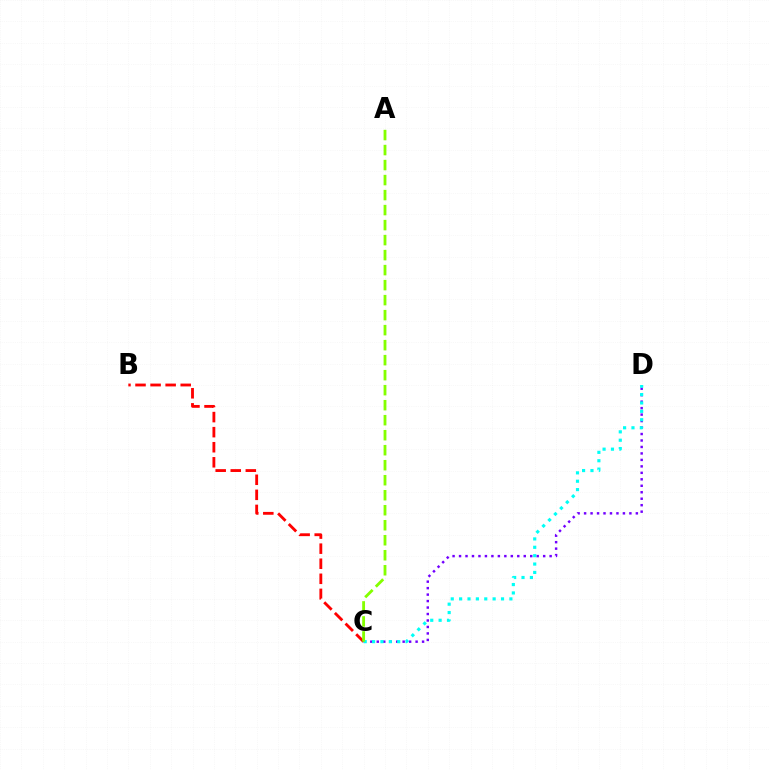{('B', 'C'): [{'color': '#ff0000', 'line_style': 'dashed', 'thickness': 2.05}], ('C', 'D'): [{'color': '#7200ff', 'line_style': 'dotted', 'thickness': 1.76}, {'color': '#00fff6', 'line_style': 'dotted', 'thickness': 2.28}], ('A', 'C'): [{'color': '#84ff00', 'line_style': 'dashed', 'thickness': 2.04}]}